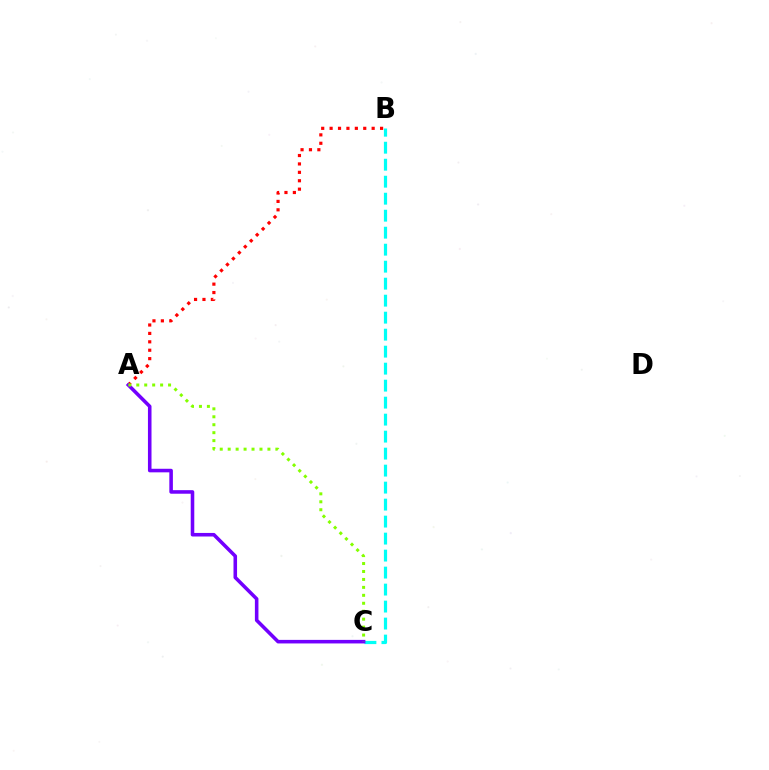{('B', 'C'): [{'color': '#00fff6', 'line_style': 'dashed', 'thickness': 2.31}], ('A', 'B'): [{'color': '#ff0000', 'line_style': 'dotted', 'thickness': 2.28}], ('A', 'C'): [{'color': '#7200ff', 'line_style': 'solid', 'thickness': 2.56}, {'color': '#84ff00', 'line_style': 'dotted', 'thickness': 2.16}]}